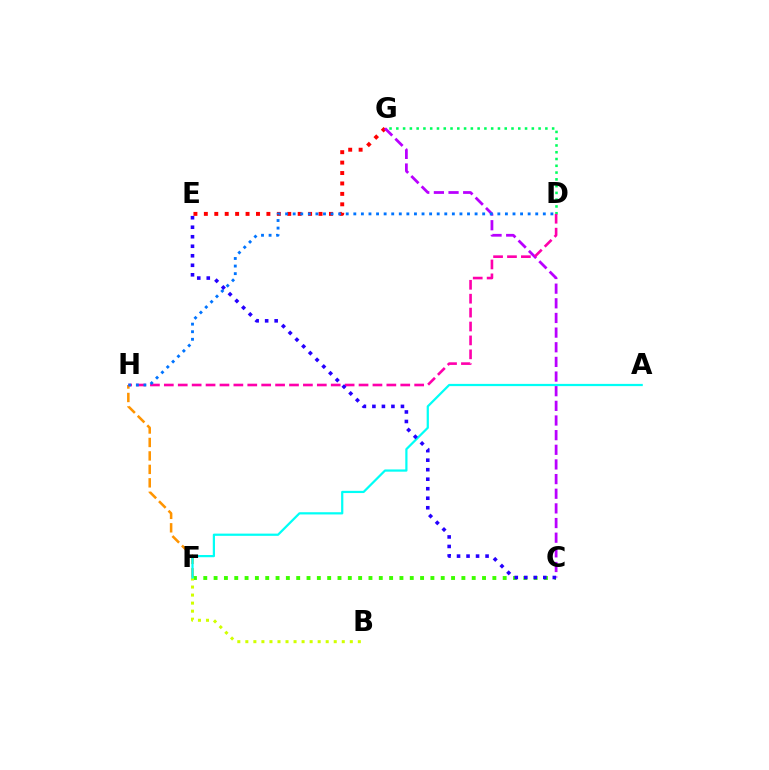{('E', 'G'): [{'color': '#ff0000', 'line_style': 'dotted', 'thickness': 2.83}], ('D', 'G'): [{'color': '#00ff5c', 'line_style': 'dotted', 'thickness': 1.84}], ('F', 'H'): [{'color': '#ff9400', 'line_style': 'dashed', 'thickness': 1.83}], ('C', 'F'): [{'color': '#3dff00', 'line_style': 'dotted', 'thickness': 2.81}], ('B', 'F'): [{'color': '#d1ff00', 'line_style': 'dotted', 'thickness': 2.18}], ('A', 'F'): [{'color': '#00fff6', 'line_style': 'solid', 'thickness': 1.6}], ('C', 'G'): [{'color': '#b900ff', 'line_style': 'dashed', 'thickness': 1.99}], ('D', 'H'): [{'color': '#ff00ac', 'line_style': 'dashed', 'thickness': 1.89}, {'color': '#0074ff', 'line_style': 'dotted', 'thickness': 2.06}], ('C', 'E'): [{'color': '#2500ff', 'line_style': 'dotted', 'thickness': 2.58}]}